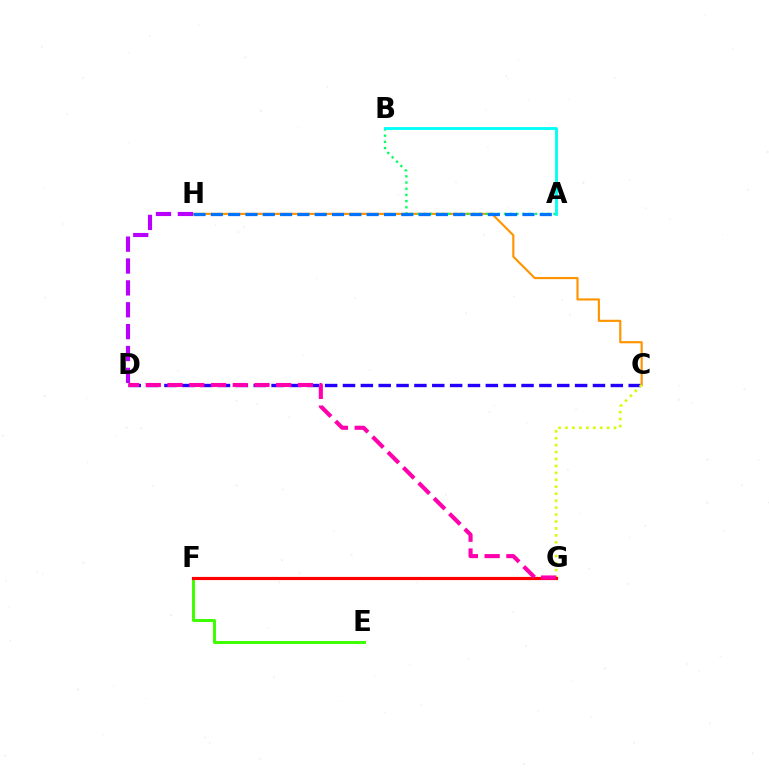{('C', 'D'): [{'color': '#2500ff', 'line_style': 'dashed', 'thickness': 2.43}], ('C', 'H'): [{'color': '#ff9400', 'line_style': 'solid', 'thickness': 1.55}], ('A', 'B'): [{'color': '#00ff5c', 'line_style': 'dotted', 'thickness': 1.68}, {'color': '#00fff6', 'line_style': 'solid', 'thickness': 2.06}], ('C', 'G'): [{'color': '#d1ff00', 'line_style': 'dotted', 'thickness': 1.89}], ('E', 'F'): [{'color': '#3dff00', 'line_style': 'solid', 'thickness': 2.14}], ('F', 'G'): [{'color': '#ff0000', 'line_style': 'solid', 'thickness': 2.29}], ('D', 'G'): [{'color': '#ff00ac', 'line_style': 'dashed', 'thickness': 2.95}], ('D', 'H'): [{'color': '#b900ff', 'line_style': 'dashed', 'thickness': 2.97}], ('A', 'H'): [{'color': '#0074ff', 'line_style': 'dashed', 'thickness': 2.35}]}